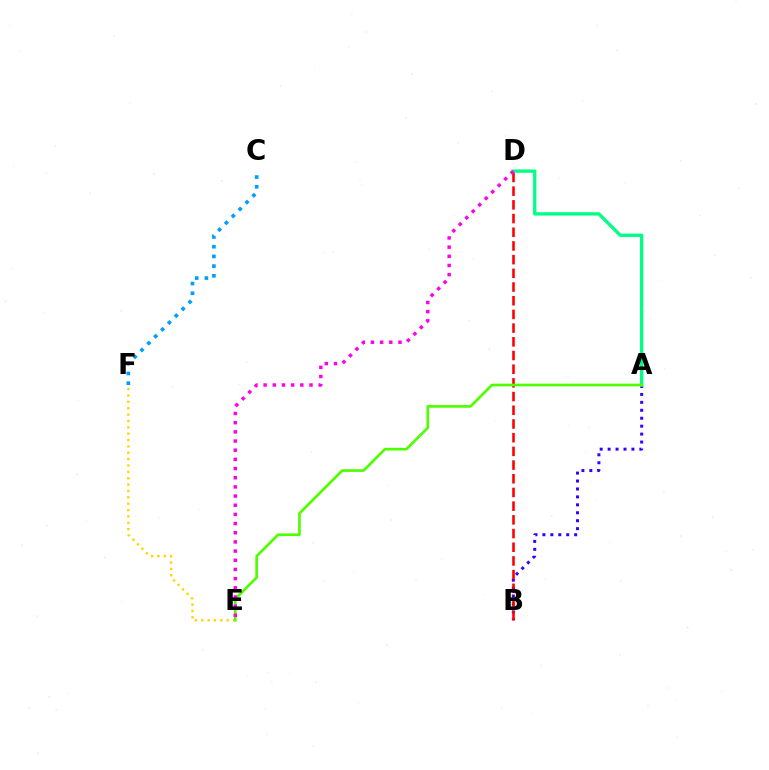{('A', 'B'): [{'color': '#3700ff', 'line_style': 'dotted', 'thickness': 2.16}], ('B', 'D'): [{'color': '#ff0000', 'line_style': 'dashed', 'thickness': 1.86}], ('C', 'F'): [{'color': '#009eff', 'line_style': 'dotted', 'thickness': 2.64}], ('A', 'D'): [{'color': '#00ff86', 'line_style': 'solid', 'thickness': 2.4}], ('E', 'F'): [{'color': '#ffd500', 'line_style': 'dotted', 'thickness': 1.73}], ('A', 'E'): [{'color': '#4fff00', 'line_style': 'solid', 'thickness': 1.92}], ('D', 'E'): [{'color': '#ff00ed', 'line_style': 'dotted', 'thickness': 2.49}]}